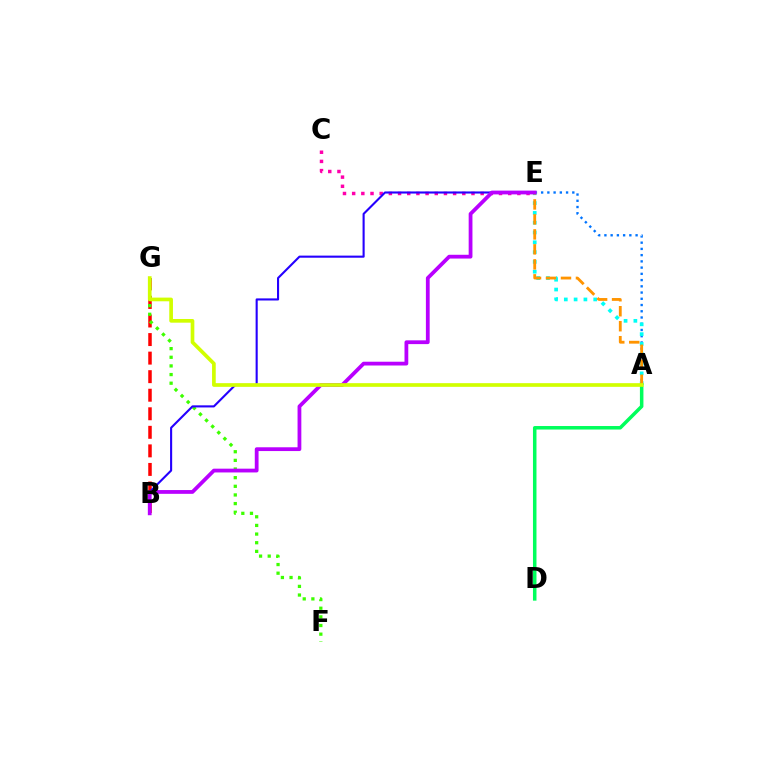{('A', 'E'): [{'color': '#0074ff', 'line_style': 'dotted', 'thickness': 1.69}, {'color': '#00fff6', 'line_style': 'dotted', 'thickness': 2.66}, {'color': '#ff9400', 'line_style': 'dashed', 'thickness': 2.04}], ('B', 'G'): [{'color': '#ff0000', 'line_style': 'dashed', 'thickness': 2.52}], ('A', 'D'): [{'color': '#00ff5c', 'line_style': 'solid', 'thickness': 2.53}], ('F', 'G'): [{'color': '#3dff00', 'line_style': 'dotted', 'thickness': 2.35}], ('C', 'E'): [{'color': '#ff00ac', 'line_style': 'dotted', 'thickness': 2.49}], ('B', 'E'): [{'color': '#2500ff', 'line_style': 'solid', 'thickness': 1.51}, {'color': '#b900ff', 'line_style': 'solid', 'thickness': 2.72}], ('A', 'G'): [{'color': '#d1ff00', 'line_style': 'solid', 'thickness': 2.65}]}